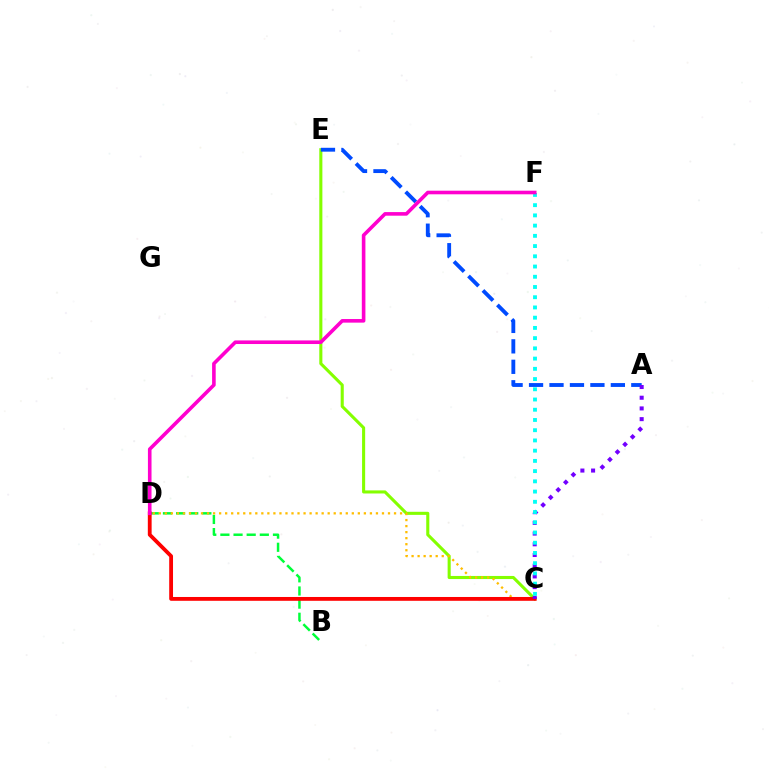{('C', 'E'): [{'color': '#84ff00', 'line_style': 'solid', 'thickness': 2.22}], ('B', 'D'): [{'color': '#00ff39', 'line_style': 'dashed', 'thickness': 1.79}], ('C', 'D'): [{'color': '#ffbd00', 'line_style': 'dotted', 'thickness': 1.64}, {'color': '#ff0000', 'line_style': 'solid', 'thickness': 2.75}], ('A', 'E'): [{'color': '#004bff', 'line_style': 'dashed', 'thickness': 2.78}], ('A', 'C'): [{'color': '#7200ff', 'line_style': 'dotted', 'thickness': 2.91}], ('C', 'F'): [{'color': '#00fff6', 'line_style': 'dotted', 'thickness': 2.78}], ('D', 'F'): [{'color': '#ff00cf', 'line_style': 'solid', 'thickness': 2.59}]}